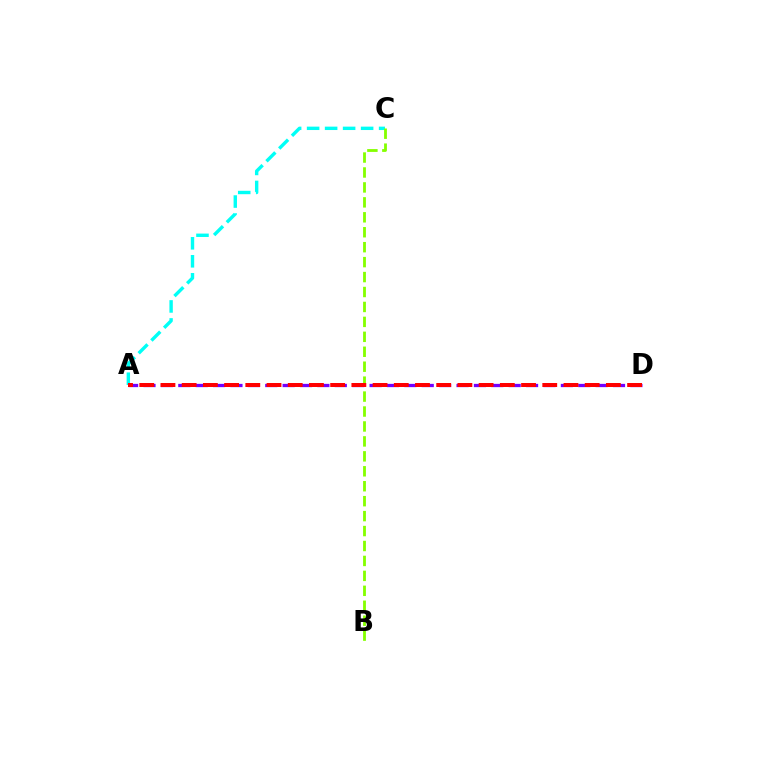{('A', 'C'): [{'color': '#00fff6', 'line_style': 'dashed', 'thickness': 2.45}], ('B', 'C'): [{'color': '#84ff00', 'line_style': 'dashed', 'thickness': 2.03}], ('A', 'D'): [{'color': '#7200ff', 'line_style': 'dashed', 'thickness': 2.36}, {'color': '#ff0000', 'line_style': 'dashed', 'thickness': 2.88}]}